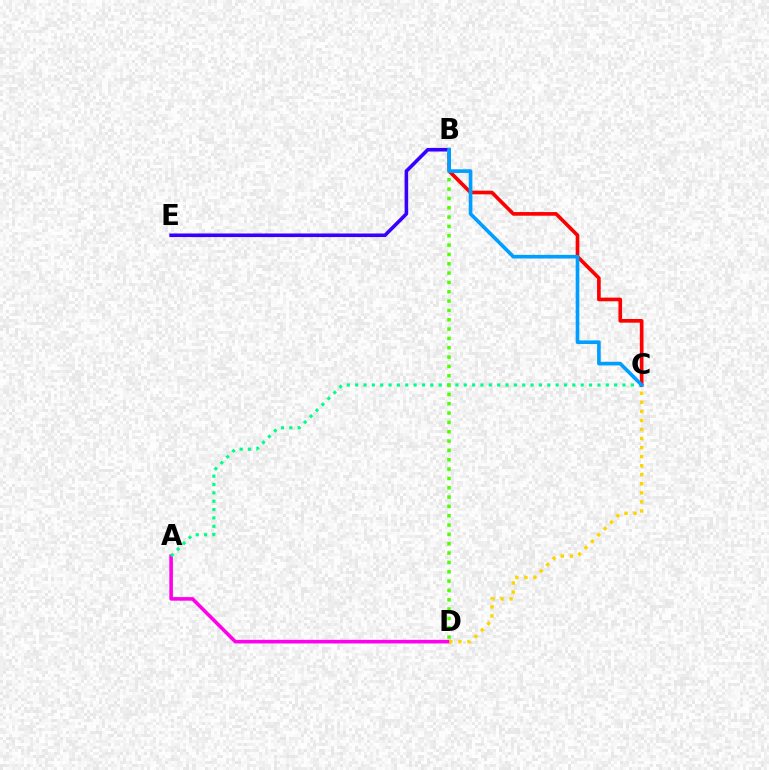{('A', 'D'): [{'color': '#ff00ed', 'line_style': 'solid', 'thickness': 2.59}], ('A', 'C'): [{'color': '#00ff86', 'line_style': 'dotted', 'thickness': 2.27}], ('B', 'C'): [{'color': '#ff0000', 'line_style': 'solid', 'thickness': 2.63}, {'color': '#009eff', 'line_style': 'solid', 'thickness': 2.62}], ('C', 'D'): [{'color': '#ffd500', 'line_style': 'dotted', 'thickness': 2.46}], ('B', 'E'): [{'color': '#3700ff', 'line_style': 'solid', 'thickness': 2.58}], ('B', 'D'): [{'color': '#4fff00', 'line_style': 'dotted', 'thickness': 2.54}]}